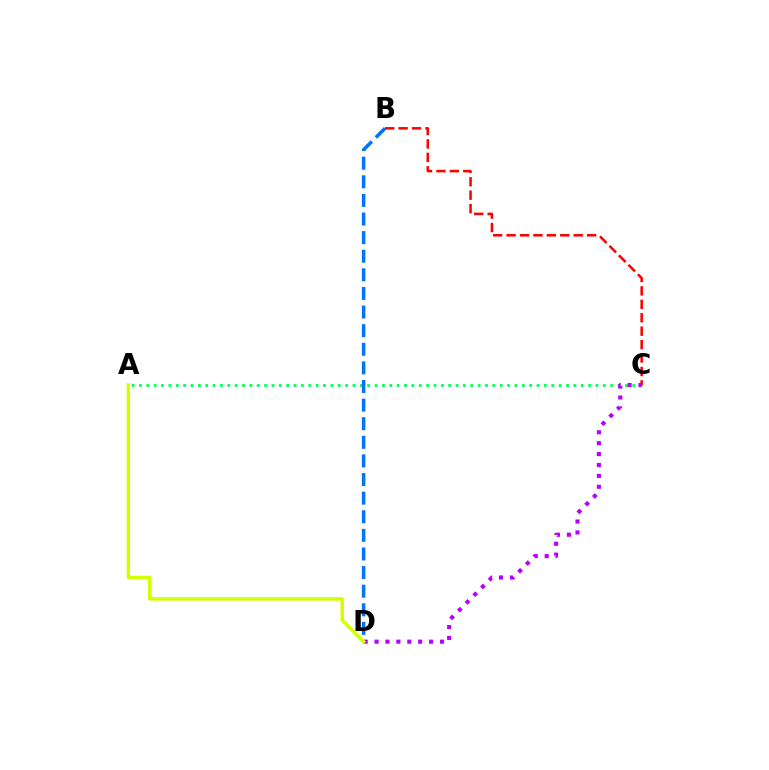{('A', 'C'): [{'color': '#00ff5c', 'line_style': 'dotted', 'thickness': 2.0}], ('B', 'D'): [{'color': '#0074ff', 'line_style': 'dashed', 'thickness': 2.53}], ('B', 'C'): [{'color': '#ff0000', 'line_style': 'dashed', 'thickness': 1.82}], ('C', 'D'): [{'color': '#b900ff', 'line_style': 'dotted', 'thickness': 2.96}], ('A', 'D'): [{'color': '#d1ff00', 'line_style': 'solid', 'thickness': 2.49}]}